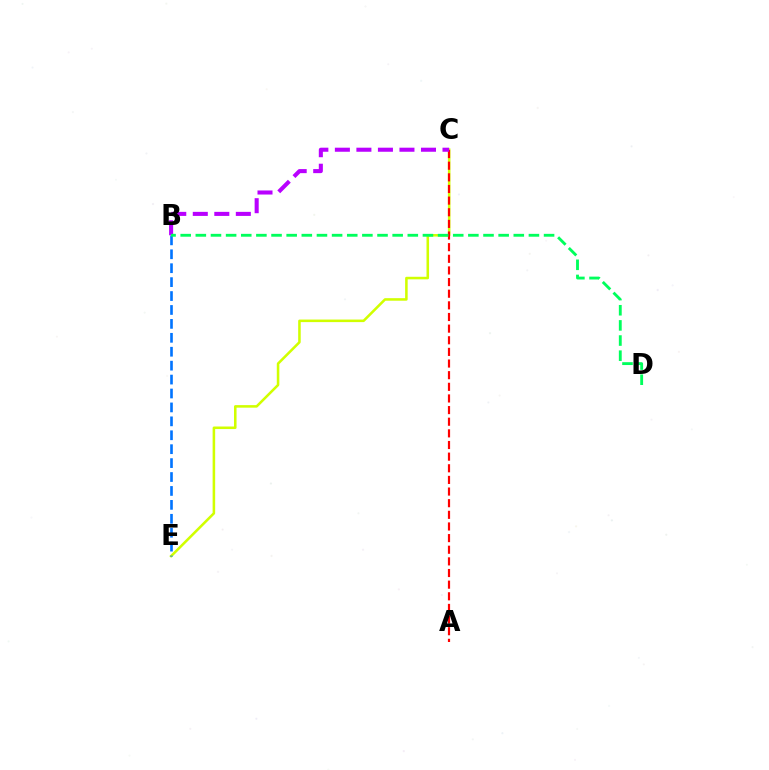{('C', 'E'): [{'color': '#d1ff00', 'line_style': 'solid', 'thickness': 1.84}], ('A', 'C'): [{'color': '#ff0000', 'line_style': 'dashed', 'thickness': 1.58}], ('B', 'C'): [{'color': '#b900ff', 'line_style': 'dashed', 'thickness': 2.92}], ('B', 'E'): [{'color': '#0074ff', 'line_style': 'dashed', 'thickness': 1.89}], ('B', 'D'): [{'color': '#00ff5c', 'line_style': 'dashed', 'thickness': 2.06}]}